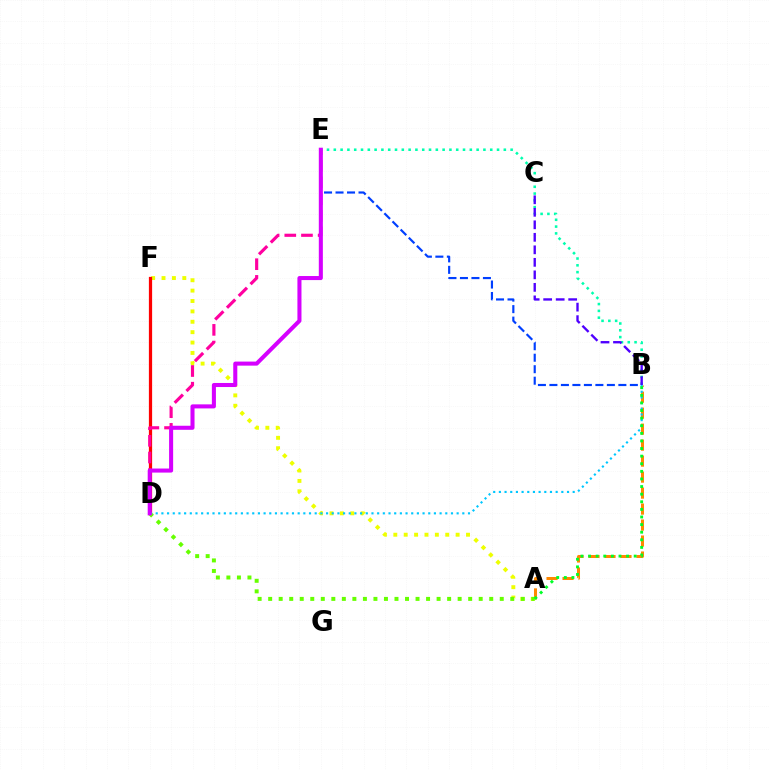{('B', 'E'): [{'color': '#003fff', 'line_style': 'dashed', 'thickness': 1.56}, {'color': '#00ffaf', 'line_style': 'dotted', 'thickness': 1.85}], ('A', 'B'): [{'color': '#ff8800', 'line_style': 'dashed', 'thickness': 2.17}, {'color': '#00ff27', 'line_style': 'dotted', 'thickness': 2.07}], ('A', 'F'): [{'color': '#eeff00', 'line_style': 'dotted', 'thickness': 2.82}], ('D', 'F'): [{'color': '#ff0000', 'line_style': 'solid', 'thickness': 2.33}], ('D', 'E'): [{'color': '#ff00a0', 'line_style': 'dashed', 'thickness': 2.27}, {'color': '#d600ff', 'line_style': 'solid', 'thickness': 2.92}], ('A', 'D'): [{'color': '#66ff00', 'line_style': 'dotted', 'thickness': 2.86}], ('B', 'D'): [{'color': '#00c7ff', 'line_style': 'dotted', 'thickness': 1.54}], ('B', 'C'): [{'color': '#4f00ff', 'line_style': 'dashed', 'thickness': 1.7}]}